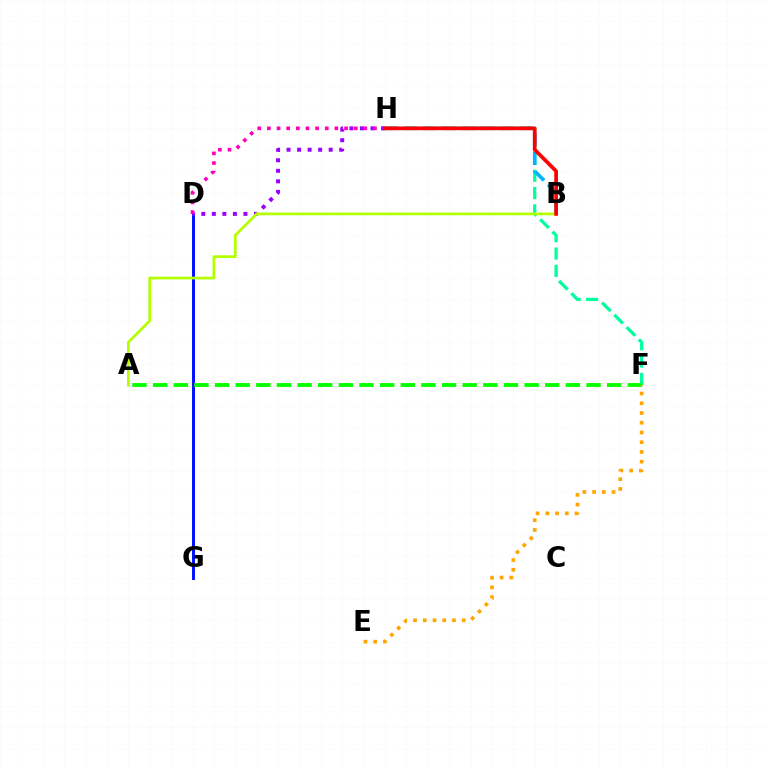{('D', 'G'): [{'color': '#0010ff', 'line_style': 'solid', 'thickness': 2.13}], ('F', 'H'): [{'color': '#00ff9d', 'line_style': 'dashed', 'thickness': 2.36}], ('D', 'H'): [{'color': '#9b00ff', 'line_style': 'dotted', 'thickness': 2.86}, {'color': '#ff00bd', 'line_style': 'dotted', 'thickness': 2.62}], ('B', 'H'): [{'color': '#00b5ff', 'line_style': 'dashed', 'thickness': 2.61}, {'color': '#ff0000', 'line_style': 'solid', 'thickness': 2.69}], ('A', 'F'): [{'color': '#08ff00', 'line_style': 'dashed', 'thickness': 2.8}], ('A', 'B'): [{'color': '#b3ff00', 'line_style': 'solid', 'thickness': 1.97}], ('E', 'F'): [{'color': '#ffa500', 'line_style': 'dotted', 'thickness': 2.65}]}